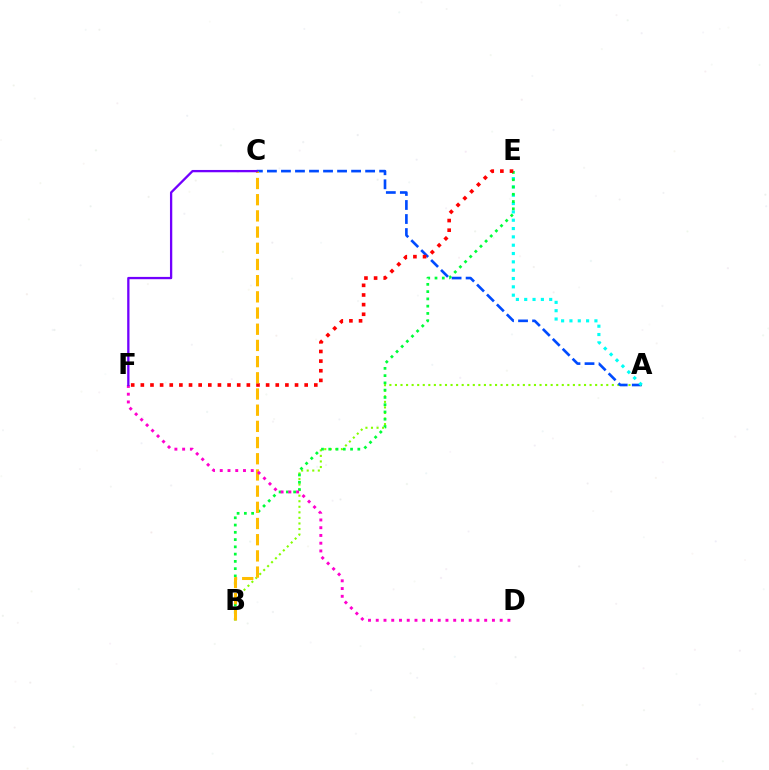{('A', 'B'): [{'color': '#84ff00', 'line_style': 'dotted', 'thickness': 1.51}], ('A', 'C'): [{'color': '#004bff', 'line_style': 'dashed', 'thickness': 1.91}], ('A', 'E'): [{'color': '#00fff6', 'line_style': 'dotted', 'thickness': 2.26}], ('B', 'E'): [{'color': '#00ff39', 'line_style': 'dotted', 'thickness': 1.97}], ('E', 'F'): [{'color': '#ff0000', 'line_style': 'dotted', 'thickness': 2.62}], ('B', 'C'): [{'color': '#ffbd00', 'line_style': 'dashed', 'thickness': 2.2}], ('D', 'F'): [{'color': '#ff00cf', 'line_style': 'dotted', 'thickness': 2.1}], ('C', 'F'): [{'color': '#7200ff', 'line_style': 'solid', 'thickness': 1.66}]}